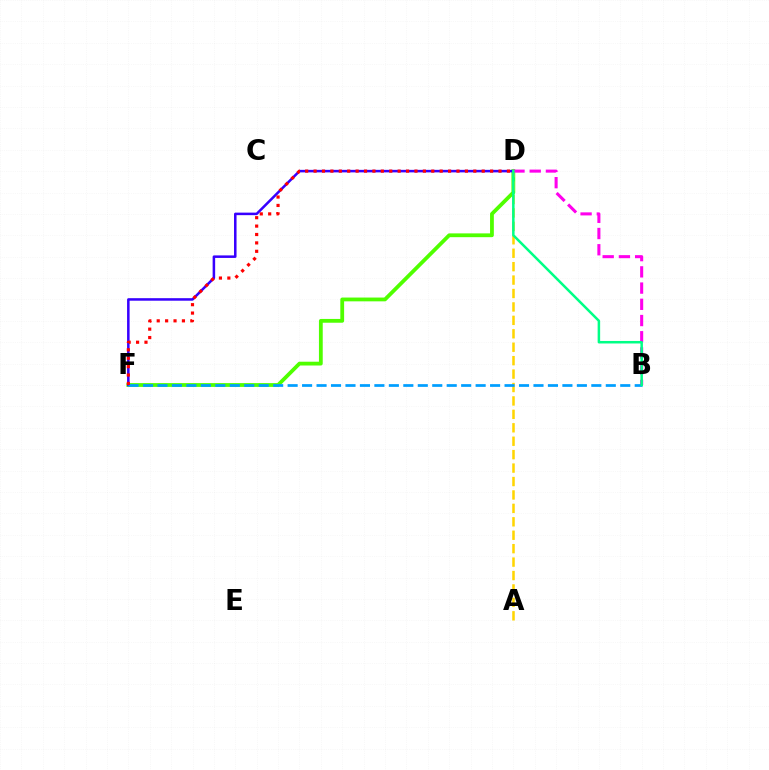{('D', 'F'): [{'color': '#4fff00', 'line_style': 'solid', 'thickness': 2.73}, {'color': '#3700ff', 'line_style': 'solid', 'thickness': 1.82}, {'color': '#ff0000', 'line_style': 'dotted', 'thickness': 2.28}], ('A', 'D'): [{'color': '#ffd500', 'line_style': 'dashed', 'thickness': 1.82}], ('B', 'D'): [{'color': '#ff00ed', 'line_style': 'dashed', 'thickness': 2.2}, {'color': '#00ff86', 'line_style': 'solid', 'thickness': 1.81}], ('B', 'F'): [{'color': '#009eff', 'line_style': 'dashed', 'thickness': 1.96}]}